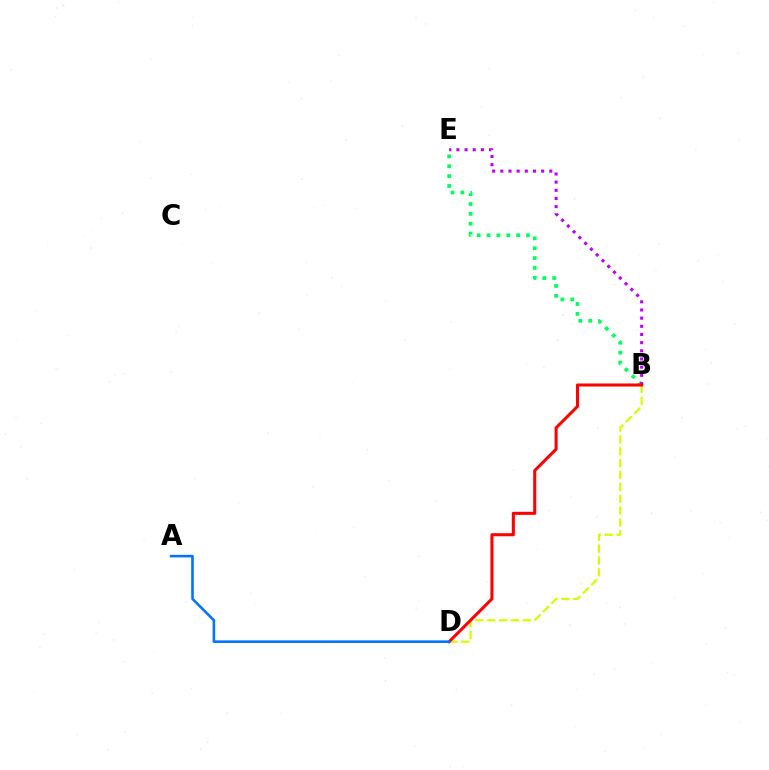{('B', 'E'): [{'color': '#00ff5c', 'line_style': 'dotted', 'thickness': 2.68}, {'color': '#b900ff', 'line_style': 'dotted', 'thickness': 2.22}], ('B', 'D'): [{'color': '#d1ff00', 'line_style': 'dashed', 'thickness': 1.61}, {'color': '#ff0000', 'line_style': 'solid', 'thickness': 2.2}], ('A', 'D'): [{'color': '#0074ff', 'line_style': 'solid', 'thickness': 1.87}]}